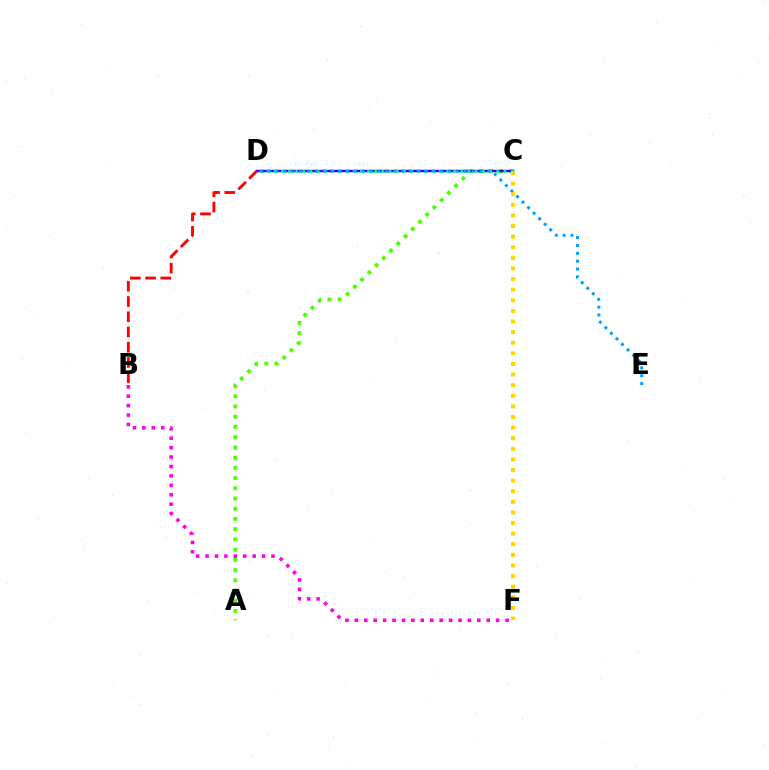{('A', 'C'): [{'color': '#4fff00', 'line_style': 'dotted', 'thickness': 2.78}], ('C', 'D'): [{'color': '#3700ff', 'line_style': 'solid', 'thickness': 1.77}, {'color': '#00ff86', 'line_style': 'dotted', 'thickness': 1.95}], ('B', 'D'): [{'color': '#ff0000', 'line_style': 'dashed', 'thickness': 2.07}], ('B', 'F'): [{'color': '#ff00ed', 'line_style': 'dotted', 'thickness': 2.56}], ('D', 'E'): [{'color': '#009eff', 'line_style': 'dotted', 'thickness': 2.13}], ('C', 'F'): [{'color': '#ffd500', 'line_style': 'dotted', 'thickness': 2.88}]}